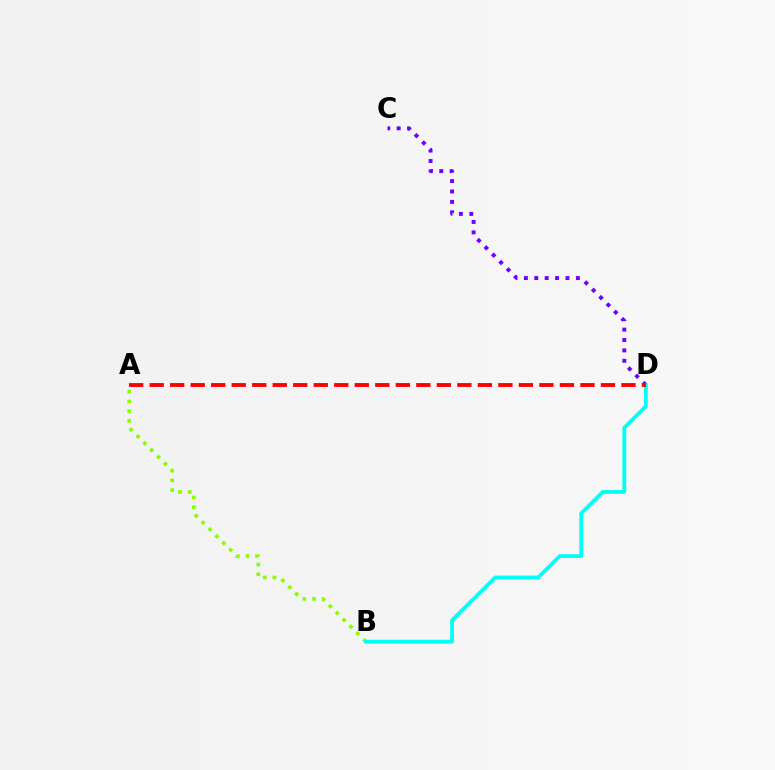{('C', 'D'): [{'color': '#7200ff', 'line_style': 'dotted', 'thickness': 2.83}], ('A', 'B'): [{'color': '#84ff00', 'line_style': 'dotted', 'thickness': 2.63}], ('B', 'D'): [{'color': '#00fff6', 'line_style': 'solid', 'thickness': 2.75}], ('A', 'D'): [{'color': '#ff0000', 'line_style': 'dashed', 'thickness': 2.79}]}